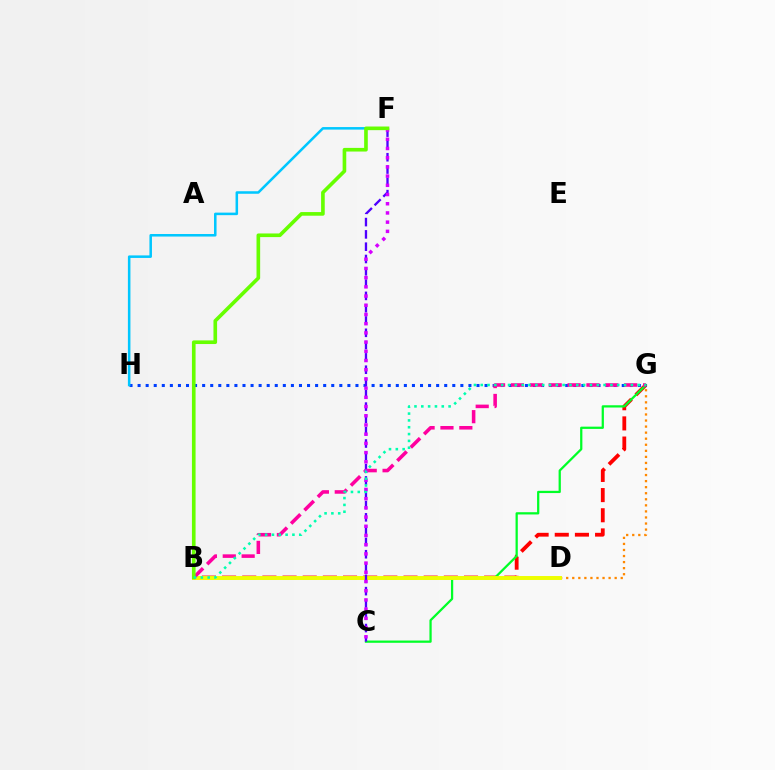{('B', 'G'): [{'color': '#ff0000', 'line_style': 'dashed', 'thickness': 2.74}, {'color': '#ff00a0', 'line_style': 'dashed', 'thickness': 2.56}, {'color': '#00ffaf', 'line_style': 'dotted', 'thickness': 1.85}], ('C', 'G'): [{'color': '#00ff27', 'line_style': 'solid', 'thickness': 1.62}], ('G', 'H'): [{'color': '#003fff', 'line_style': 'dotted', 'thickness': 2.19}], ('D', 'G'): [{'color': '#ff8800', 'line_style': 'dotted', 'thickness': 1.65}], ('B', 'D'): [{'color': '#eeff00', 'line_style': 'solid', 'thickness': 2.84}], ('C', 'F'): [{'color': '#4f00ff', 'line_style': 'dashed', 'thickness': 1.67}, {'color': '#d600ff', 'line_style': 'dotted', 'thickness': 2.5}], ('F', 'H'): [{'color': '#00c7ff', 'line_style': 'solid', 'thickness': 1.83}], ('B', 'F'): [{'color': '#66ff00', 'line_style': 'solid', 'thickness': 2.62}]}